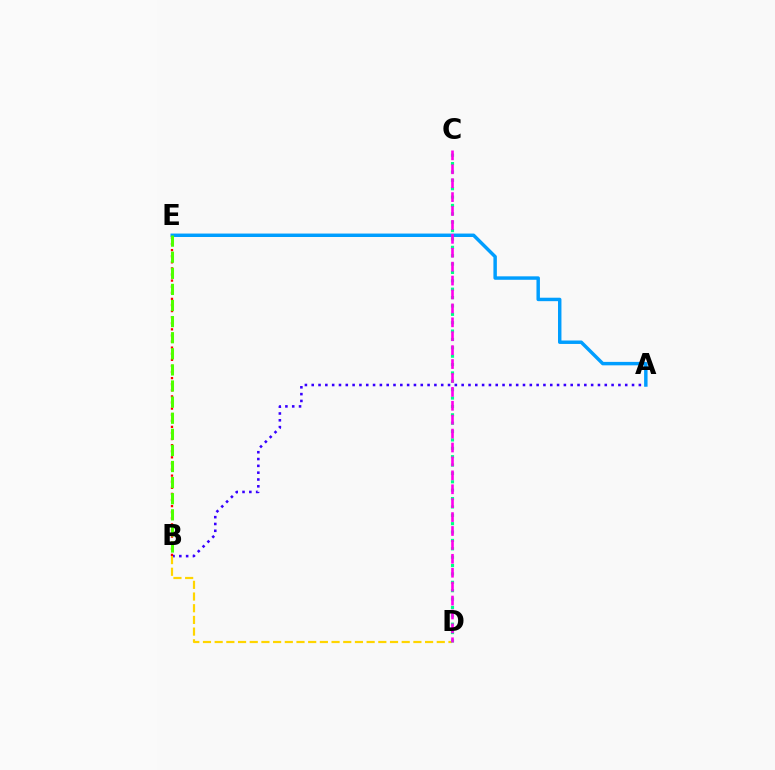{('A', 'B'): [{'color': '#3700ff', 'line_style': 'dotted', 'thickness': 1.85}], ('B', 'D'): [{'color': '#ffd500', 'line_style': 'dashed', 'thickness': 1.59}], ('A', 'E'): [{'color': '#009eff', 'line_style': 'solid', 'thickness': 2.48}], ('B', 'E'): [{'color': '#ff0000', 'line_style': 'dotted', 'thickness': 1.66}, {'color': '#4fff00', 'line_style': 'dashed', 'thickness': 2.19}], ('C', 'D'): [{'color': '#00ff86', 'line_style': 'dotted', 'thickness': 2.28}, {'color': '#ff00ed', 'line_style': 'dashed', 'thickness': 1.89}]}